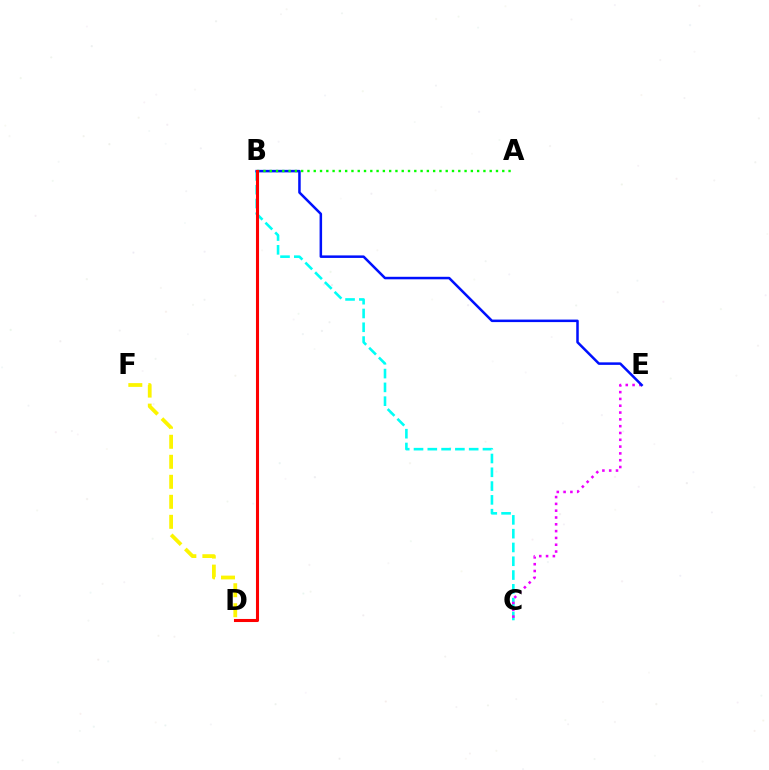{('B', 'C'): [{'color': '#00fff6', 'line_style': 'dashed', 'thickness': 1.87}], ('C', 'E'): [{'color': '#ee00ff', 'line_style': 'dotted', 'thickness': 1.85}], ('B', 'E'): [{'color': '#0010ff', 'line_style': 'solid', 'thickness': 1.81}], ('D', 'F'): [{'color': '#fcf500', 'line_style': 'dashed', 'thickness': 2.72}], ('A', 'B'): [{'color': '#08ff00', 'line_style': 'dotted', 'thickness': 1.71}], ('B', 'D'): [{'color': '#ff0000', 'line_style': 'solid', 'thickness': 2.21}]}